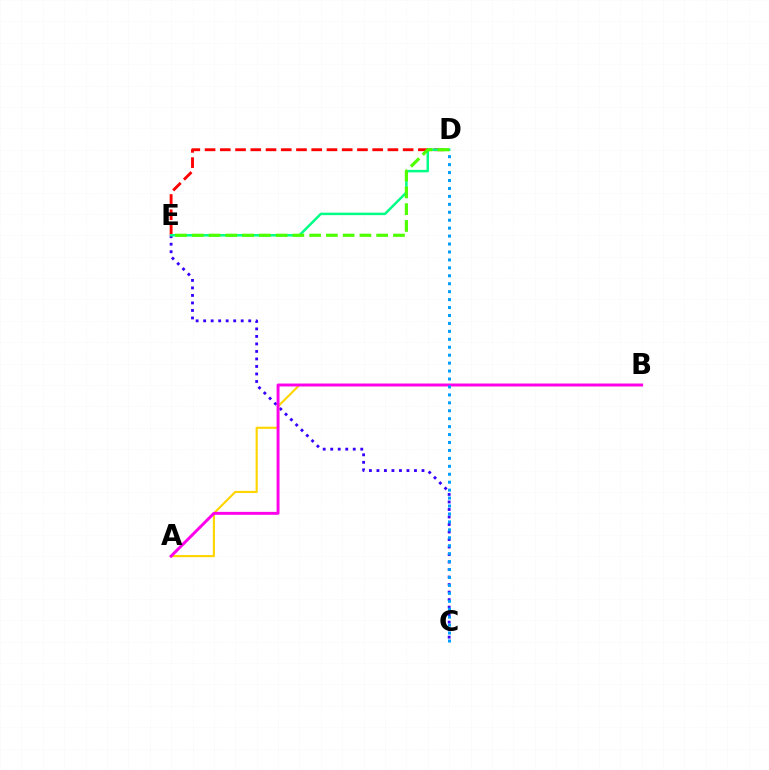{('C', 'E'): [{'color': '#3700ff', 'line_style': 'dotted', 'thickness': 2.04}], ('D', 'E'): [{'color': '#ff0000', 'line_style': 'dashed', 'thickness': 2.07}, {'color': '#00ff86', 'line_style': 'solid', 'thickness': 1.79}, {'color': '#4fff00', 'line_style': 'dashed', 'thickness': 2.28}], ('A', 'B'): [{'color': '#ffd500', 'line_style': 'solid', 'thickness': 1.55}, {'color': '#ff00ed', 'line_style': 'solid', 'thickness': 2.11}], ('C', 'D'): [{'color': '#009eff', 'line_style': 'dotted', 'thickness': 2.16}]}